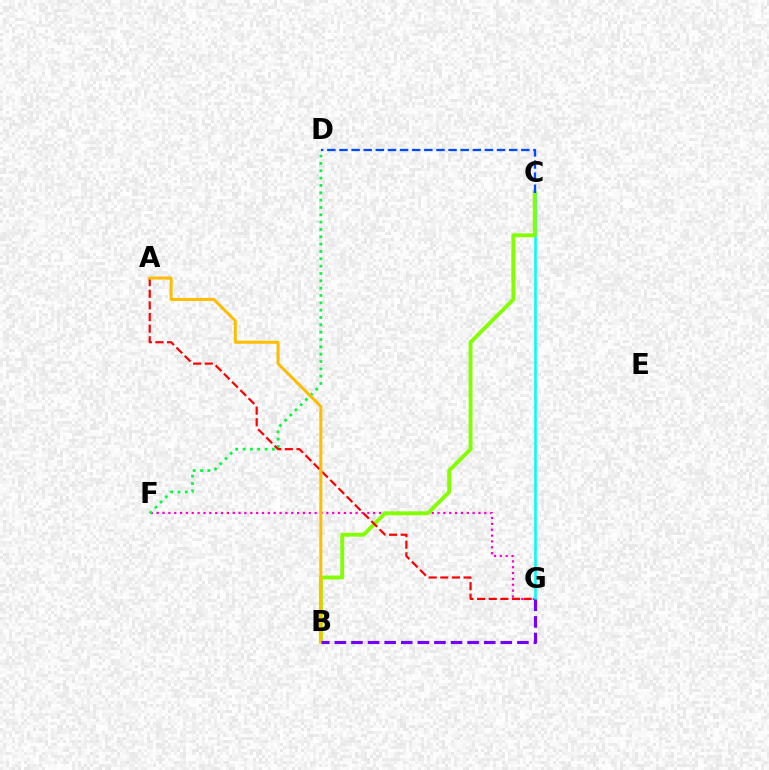{('F', 'G'): [{'color': '#ff00cf', 'line_style': 'dotted', 'thickness': 1.59}], ('C', 'G'): [{'color': '#00fff6', 'line_style': 'solid', 'thickness': 1.87}], ('B', 'C'): [{'color': '#84ff00', 'line_style': 'solid', 'thickness': 2.8}], ('D', 'F'): [{'color': '#00ff39', 'line_style': 'dotted', 'thickness': 1.99}], ('A', 'G'): [{'color': '#ff0000', 'line_style': 'dashed', 'thickness': 1.58}], ('A', 'B'): [{'color': '#ffbd00', 'line_style': 'solid', 'thickness': 2.17}], ('C', 'D'): [{'color': '#004bff', 'line_style': 'dashed', 'thickness': 1.65}], ('B', 'G'): [{'color': '#7200ff', 'line_style': 'dashed', 'thickness': 2.25}]}